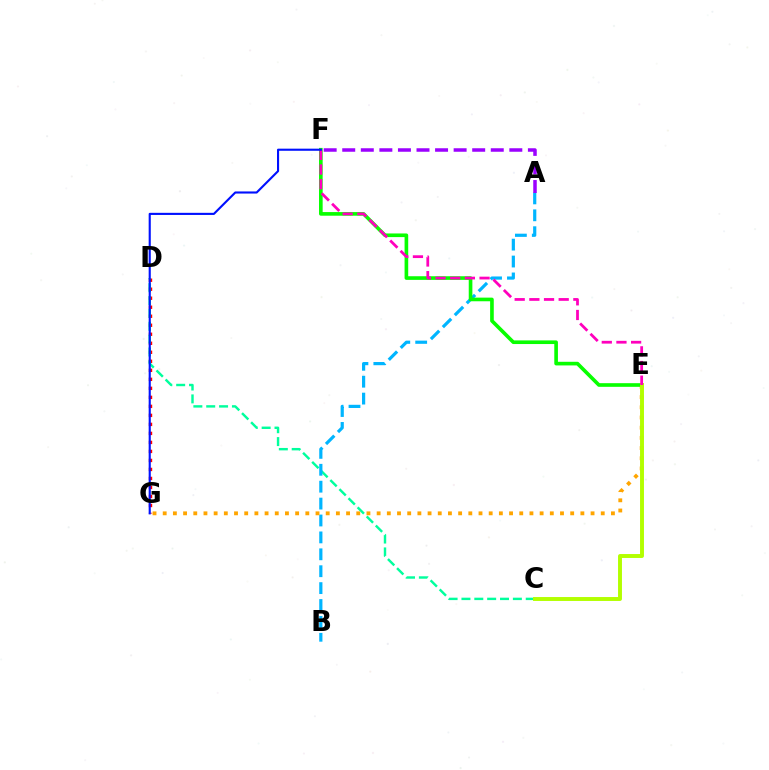{('D', 'G'): [{'color': '#ff0000', 'line_style': 'dotted', 'thickness': 2.45}], ('C', 'D'): [{'color': '#00ff9d', 'line_style': 'dashed', 'thickness': 1.75}], ('A', 'B'): [{'color': '#00b5ff', 'line_style': 'dashed', 'thickness': 2.3}], ('E', 'G'): [{'color': '#ffa500', 'line_style': 'dotted', 'thickness': 2.77}], ('A', 'F'): [{'color': '#9b00ff', 'line_style': 'dashed', 'thickness': 2.52}], ('E', 'F'): [{'color': '#08ff00', 'line_style': 'solid', 'thickness': 2.62}, {'color': '#ff00bd', 'line_style': 'dashed', 'thickness': 1.99}], ('C', 'E'): [{'color': '#b3ff00', 'line_style': 'solid', 'thickness': 2.82}], ('F', 'G'): [{'color': '#0010ff', 'line_style': 'solid', 'thickness': 1.53}]}